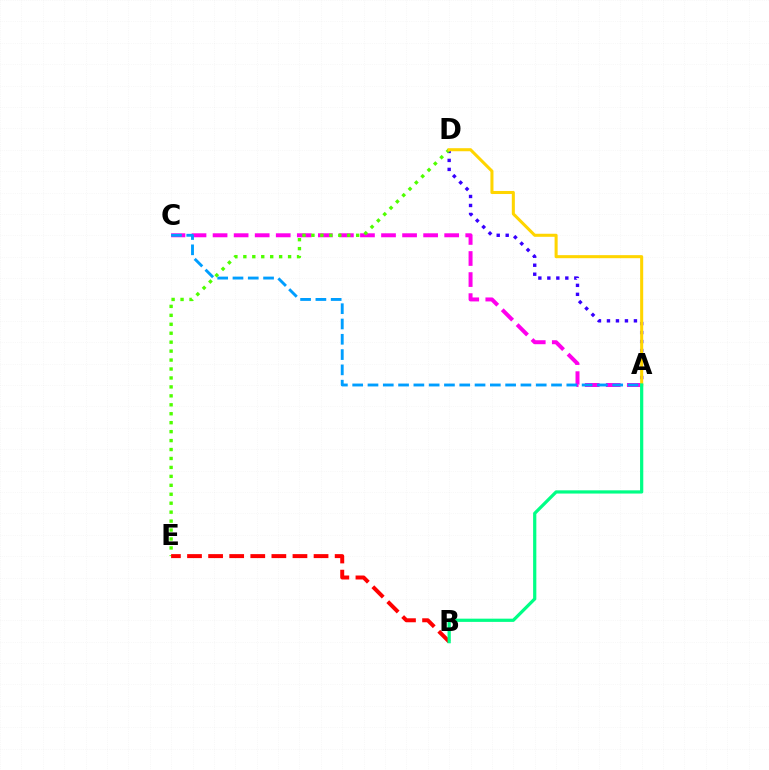{('A', 'D'): [{'color': '#3700ff', 'line_style': 'dotted', 'thickness': 2.44}, {'color': '#ffd500', 'line_style': 'solid', 'thickness': 2.2}], ('A', 'C'): [{'color': '#ff00ed', 'line_style': 'dashed', 'thickness': 2.86}, {'color': '#009eff', 'line_style': 'dashed', 'thickness': 2.08}], ('D', 'E'): [{'color': '#4fff00', 'line_style': 'dotted', 'thickness': 2.43}], ('B', 'E'): [{'color': '#ff0000', 'line_style': 'dashed', 'thickness': 2.87}], ('A', 'B'): [{'color': '#00ff86', 'line_style': 'solid', 'thickness': 2.32}]}